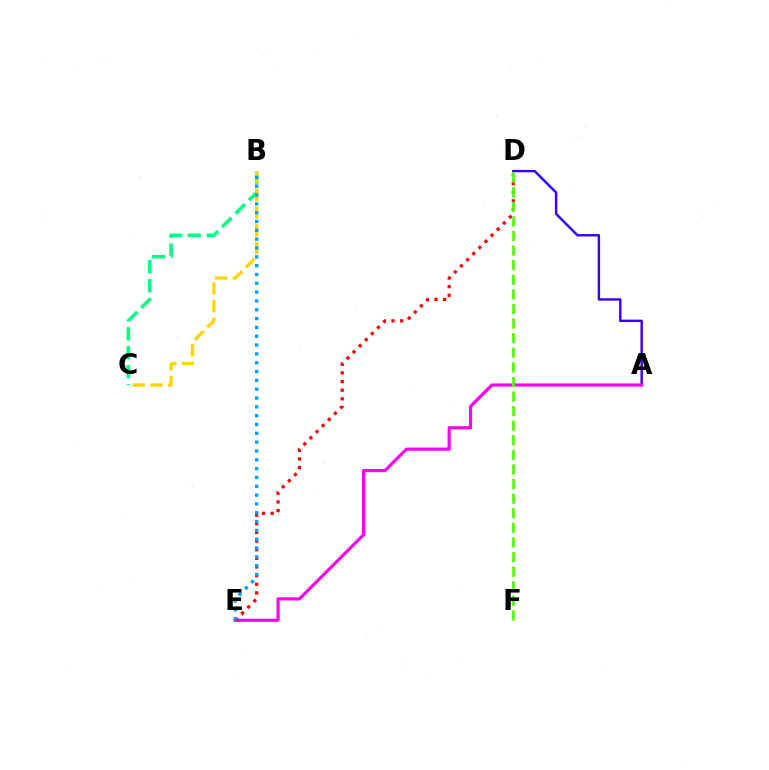{('A', 'D'): [{'color': '#3700ff', 'line_style': 'solid', 'thickness': 1.75}], ('B', 'C'): [{'color': '#00ff86', 'line_style': 'dashed', 'thickness': 2.58}, {'color': '#ffd500', 'line_style': 'dashed', 'thickness': 2.4}], ('A', 'E'): [{'color': '#ff00ed', 'line_style': 'solid', 'thickness': 2.28}], ('D', 'E'): [{'color': '#ff0000', 'line_style': 'dotted', 'thickness': 2.35}], ('B', 'E'): [{'color': '#009eff', 'line_style': 'dotted', 'thickness': 2.4}], ('D', 'F'): [{'color': '#4fff00', 'line_style': 'dashed', 'thickness': 1.98}]}